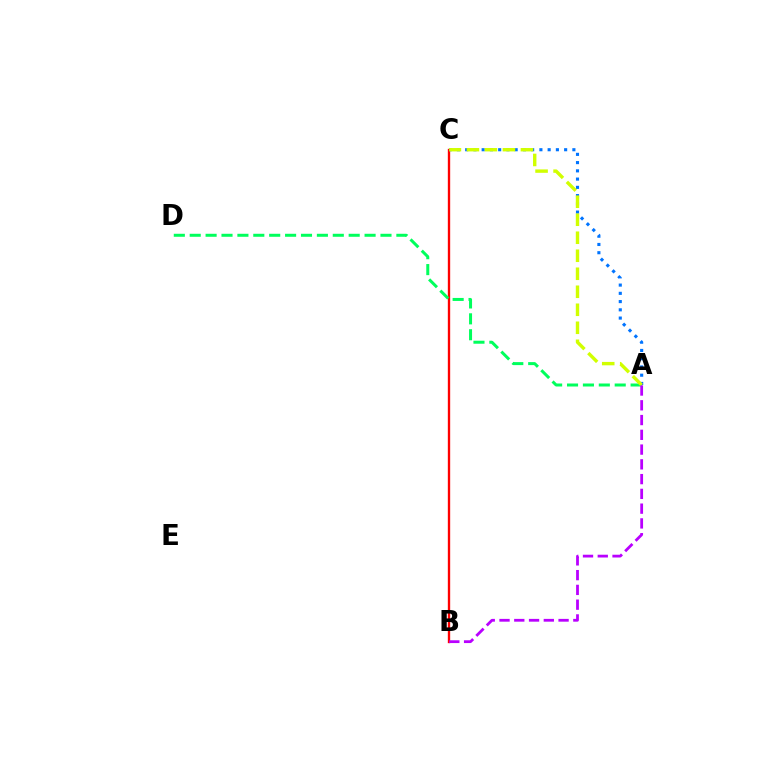{('B', 'C'): [{'color': '#ff0000', 'line_style': 'solid', 'thickness': 1.69}], ('A', 'C'): [{'color': '#0074ff', 'line_style': 'dotted', 'thickness': 2.24}, {'color': '#d1ff00', 'line_style': 'dashed', 'thickness': 2.45}], ('A', 'D'): [{'color': '#00ff5c', 'line_style': 'dashed', 'thickness': 2.16}], ('A', 'B'): [{'color': '#b900ff', 'line_style': 'dashed', 'thickness': 2.01}]}